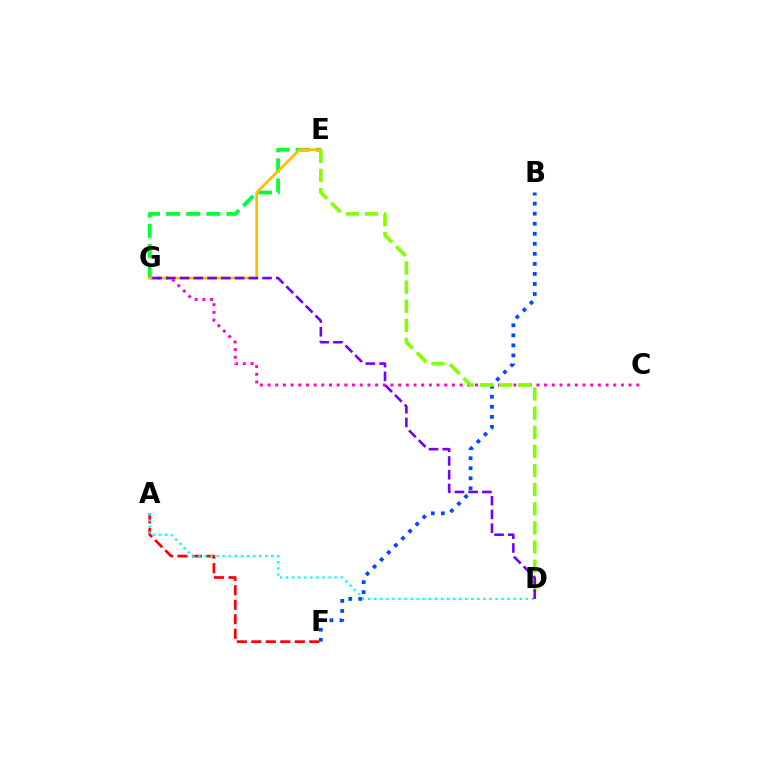{('E', 'G'): [{'color': '#00ff39', 'line_style': 'dashed', 'thickness': 2.73}, {'color': '#ffbd00', 'line_style': 'solid', 'thickness': 1.96}], ('C', 'G'): [{'color': '#ff00cf', 'line_style': 'dotted', 'thickness': 2.09}], ('A', 'F'): [{'color': '#ff0000', 'line_style': 'dashed', 'thickness': 1.97}], ('B', 'F'): [{'color': '#004bff', 'line_style': 'dotted', 'thickness': 2.73}], ('D', 'E'): [{'color': '#84ff00', 'line_style': 'dashed', 'thickness': 2.6}], ('A', 'D'): [{'color': '#00fff6', 'line_style': 'dotted', 'thickness': 1.65}], ('D', 'G'): [{'color': '#7200ff', 'line_style': 'dashed', 'thickness': 1.87}]}